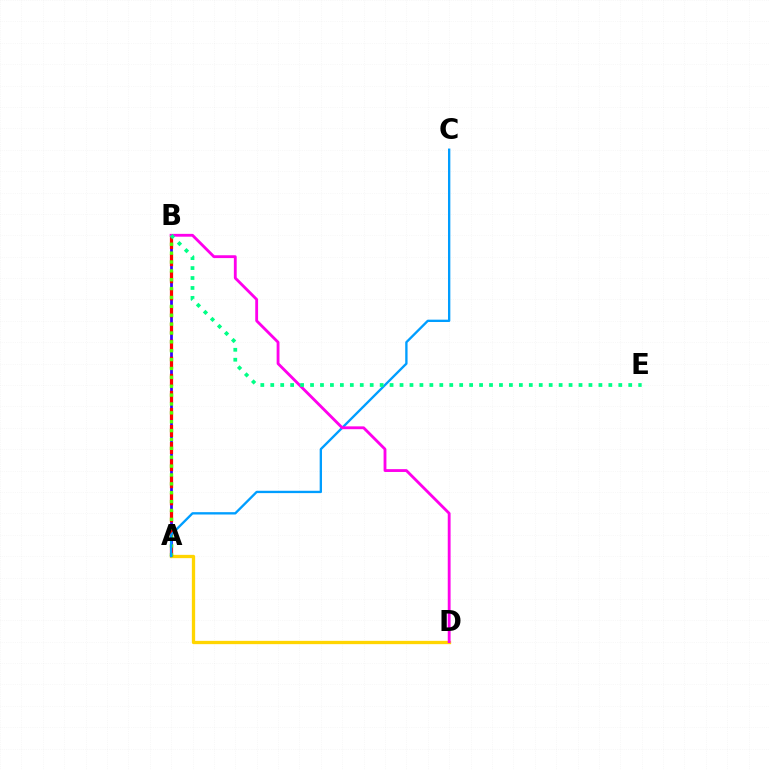{('A', 'B'): [{'color': '#3700ff', 'line_style': 'solid', 'thickness': 1.99}, {'color': '#ff0000', 'line_style': 'dashed', 'thickness': 2.32}, {'color': '#4fff00', 'line_style': 'dotted', 'thickness': 2.41}], ('A', 'D'): [{'color': '#ffd500', 'line_style': 'solid', 'thickness': 2.38}], ('A', 'C'): [{'color': '#009eff', 'line_style': 'solid', 'thickness': 1.68}], ('B', 'D'): [{'color': '#ff00ed', 'line_style': 'solid', 'thickness': 2.04}], ('B', 'E'): [{'color': '#00ff86', 'line_style': 'dotted', 'thickness': 2.7}]}